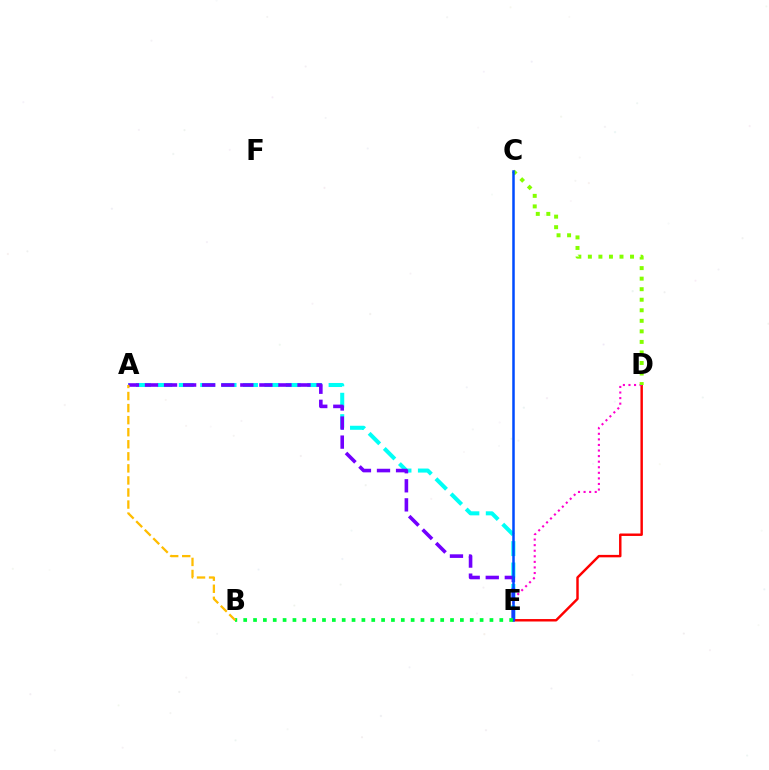{('A', 'E'): [{'color': '#00fff6', 'line_style': 'dashed', 'thickness': 2.91}, {'color': '#7200ff', 'line_style': 'dashed', 'thickness': 2.59}], ('D', 'E'): [{'color': '#ff0000', 'line_style': 'solid', 'thickness': 1.76}, {'color': '#ff00cf', 'line_style': 'dotted', 'thickness': 1.51}], ('C', 'D'): [{'color': '#84ff00', 'line_style': 'dotted', 'thickness': 2.86}], ('C', 'E'): [{'color': '#004bff', 'line_style': 'solid', 'thickness': 1.8}], ('B', 'E'): [{'color': '#00ff39', 'line_style': 'dotted', 'thickness': 2.68}], ('A', 'B'): [{'color': '#ffbd00', 'line_style': 'dashed', 'thickness': 1.64}]}